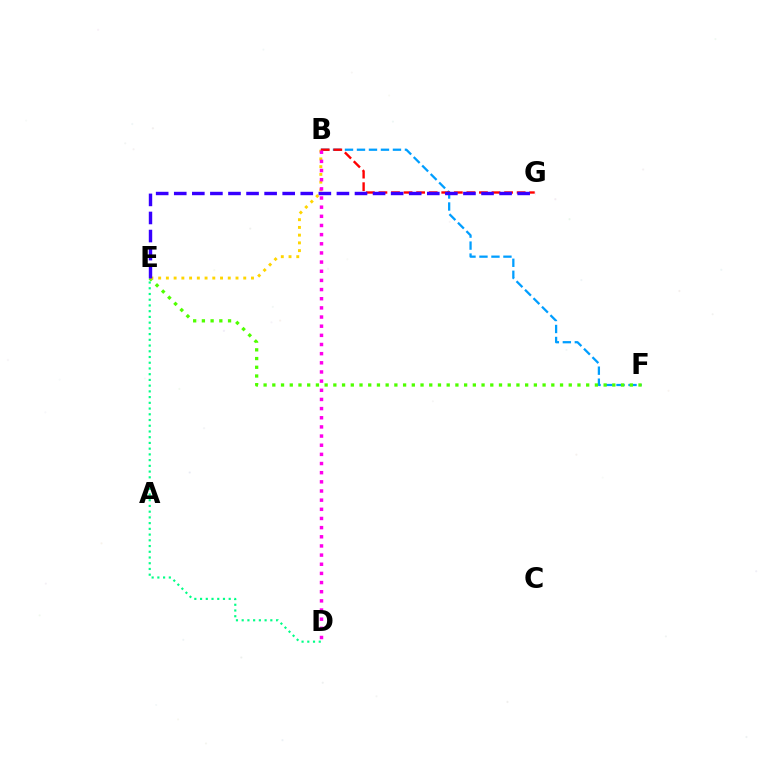{('B', 'F'): [{'color': '#009eff', 'line_style': 'dashed', 'thickness': 1.63}], ('E', 'F'): [{'color': '#4fff00', 'line_style': 'dotted', 'thickness': 2.37}], ('D', 'E'): [{'color': '#00ff86', 'line_style': 'dotted', 'thickness': 1.56}], ('B', 'E'): [{'color': '#ffd500', 'line_style': 'dotted', 'thickness': 2.1}], ('B', 'G'): [{'color': '#ff0000', 'line_style': 'dashed', 'thickness': 1.71}], ('E', 'G'): [{'color': '#3700ff', 'line_style': 'dashed', 'thickness': 2.46}], ('B', 'D'): [{'color': '#ff00ed', 'line_style': 'dotted', 'thickness': 2.49}]}